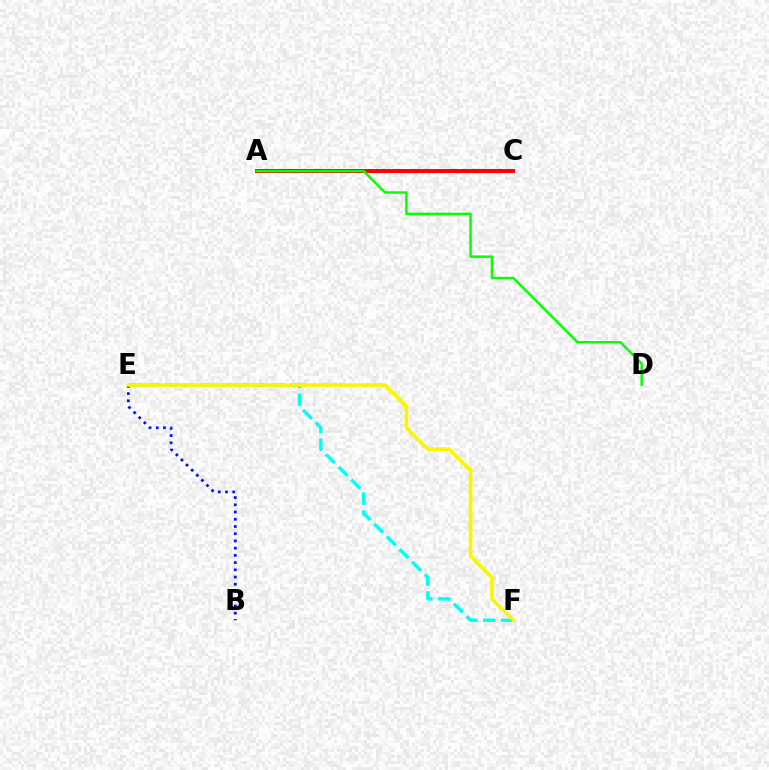{('A', 'C'): [{'color': '#ee00ff', 'line_style': 'dashed', 'thickness': 2.25}, {'color': '#ff0000', 'line_style': 'solid', 'thickness': 2.85}], ('E', 'F'): [{'color': '#00fff6', 'line_style': 'dashed', 'thickness': 2.43}, {'color': '#fcf500', 'line_style': 'solid', 'thickness': 2.59}], ('B', 'E'): [{'color': '#0010ff', 'line_style': 'dotted', 'thickness': 1.96}], ('A', 'D'): [{'color': '#08ff00', 'line_style': 'solid', 'thickness': 1.75}]}